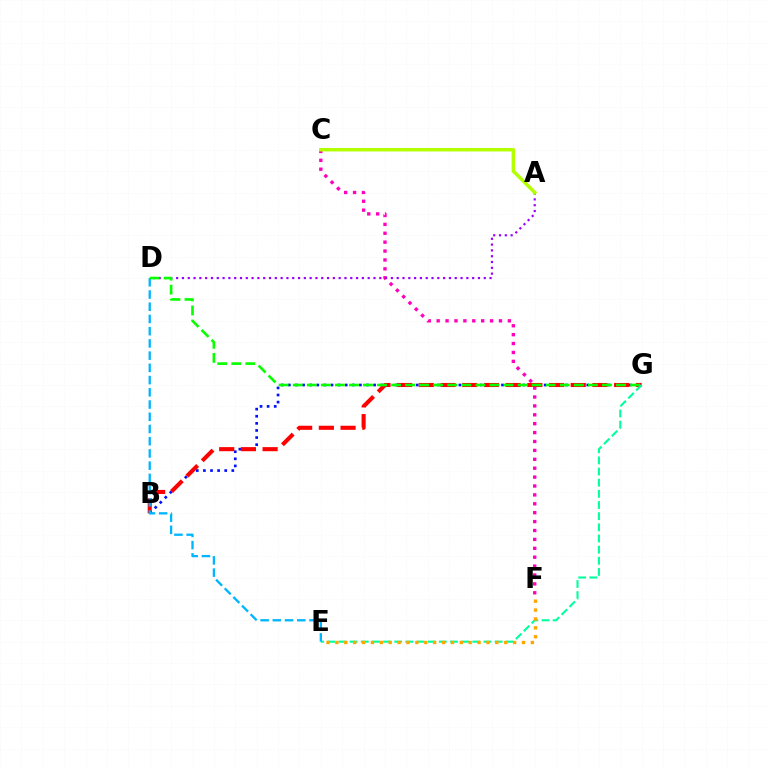{('B', 'G'): [{'color': '#0010ff', 'line_style': 'dotted', 'thickness': 1.93}, {'color': '#ff0000', 'line_style': 'dashed', 'thickness': 2.95}], ('C', 'F'): [{'color': '#ff00bd', 'line_style': 'dotted', 'thickness': 2.42}], ('A', 'D'): [{'color': '#9b00ff', 'line_style': 'dotted', 'thickness': 1.58}], ('E', 'G'): [{'color': '#00ff9d', 'line_style': 'dashed', 'thickness': 1.52}], ('E', 'F'): [{'color': '#ffa500', 'line_style': 'dotted', 'thickness': 2.41}], ('D', 'E'): [{'color': '#00b5ff', 'line_style': 'dashed', 'thickness': 1.66}], ('D', 'G'): [{'color': '#08ff00', 'line_style': 'dashed', 'thickness': 1.91}], ('A', 'C'): [{'color': '#b3ff00', 'line_style': 'solid', 'thickness': 2.5}]}